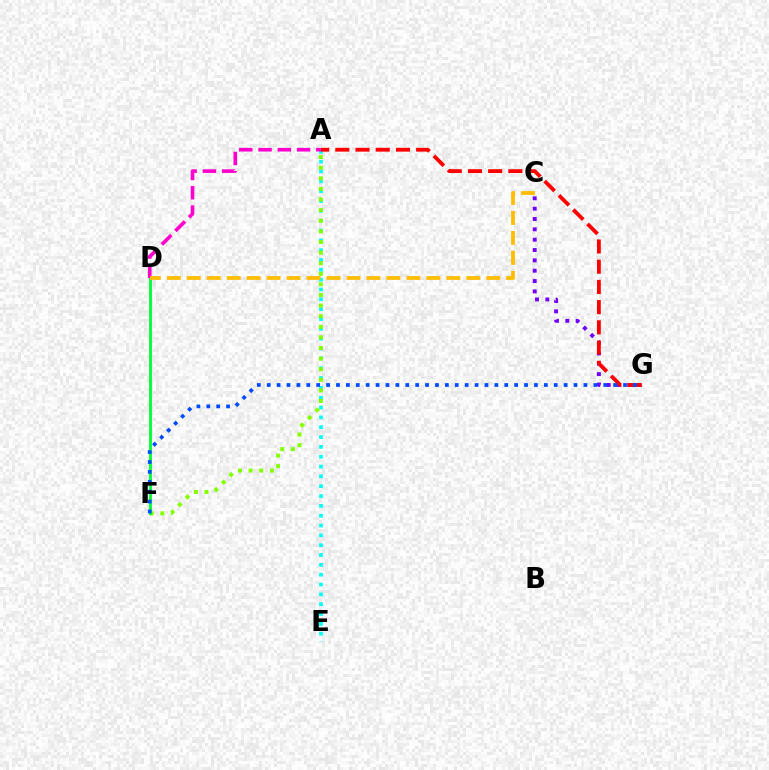{('C', 'G'): [{'color': '#7200ff', 'line_style': 'dotted', 'thickness': 2.81}], ('A', 'E'): [{'color': '#00fff6', 'line_style': 'dotted', 'thickness': 2.67}], ('A', 'F'): [{'color': '#84ff00', 'line_style': 'dotted', 'thickness': 2.88}], ('A', 'G'): [{'color': '#ff0000', 'line_style': 'dashed', 'thickness': 2.75}], ('D', 'F'): [{'color': '#00ff39', 'line_style': 'solid', 'thickness': 2.04}], ('A', 'D'): [{'color': '#ff00cf', 'line_style': 'dashed', 'thickness': 2.62}], ('C', 'D'): [{'color': '#ffbd00', 'line_style': 'dashed', 'thickness': 2.71}], ('F', 'G'): [{'color': '#004bff', 'line_style': 'dotted', 'thickness': 2.69}]}